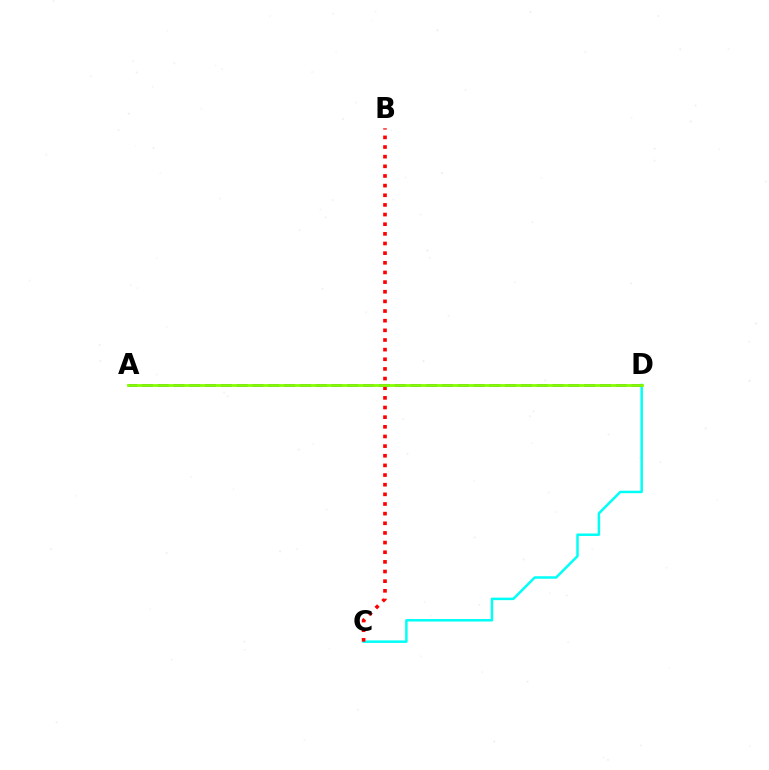{('C', 'D'): [{'color': '#00fff6', 'line_style': 'solid', 'thickness': 1.79}], ('A', 'D'): [{'color': '#7200ff', 'line_style': 'dashed', 'thickness': 2.15}, {'color': '#84ff00', 'line_style': 'solid', 'thickness': 2.02}], ('B', 'C'): [{'color': '#ff0000', 'line_style': 'dotted', 'thickness': 2.62}]}